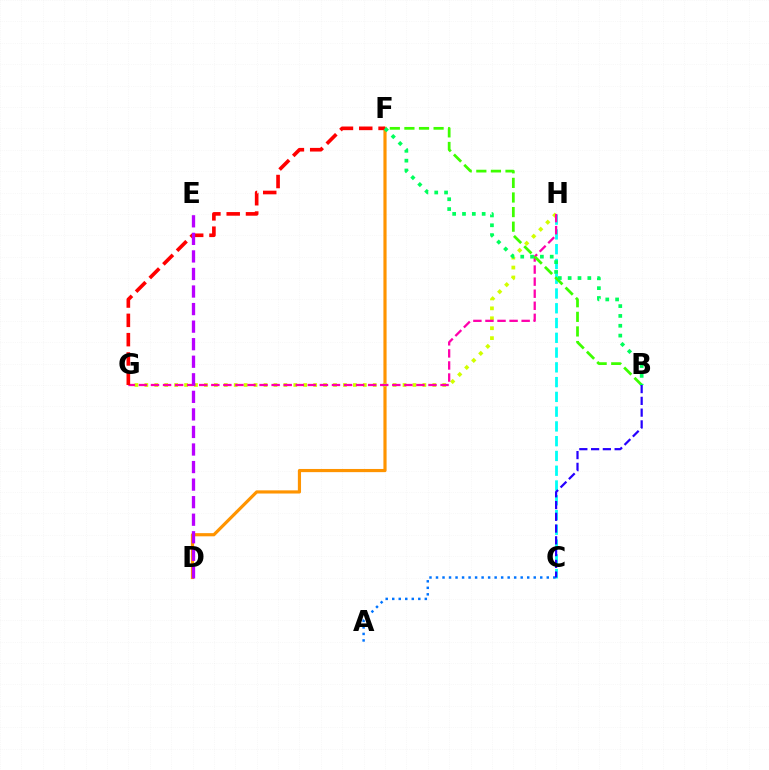{('D', 'F'): [{'color': '#ff9400', 'line_style': 'solid', 'thickness': 2.28}], ('G', 'H'): [{'color': '#d1ff00', 'line_style': 'dotted', 'thickness': 2.7}, {'color': '#ff00ac', 'line_style': 'dashed', 'thickness': 1.64}], ('C', 'H'): [{'color': '#00fff6', 'line_style': 'dashed', 'thickness': 2.01}], ('F', 'G'): [{'color': '#ff0000', 'line_style': 'dashed', 'thickness': 2.62}], ('B', 'F'): [{'color': '#3dff00', 'line_style': 'dashed', 'thickness': 1.98}, {'color': '#00ff5c', 'line_style': 'dotted', 'thickness': 2.67}], ('D', 'E'): [{'color': '#b900ff', 'line_style': 'dashed', 'thickness': 2.38}], ('A', 'C'): [{'color': '#0074ff', 'line_style': 'dotted', 'thickness': 1.77}], ('B', 'C'): [{'color': '#2500ff', 'line_style': 'dashed', 'thickness': 1.6}]}